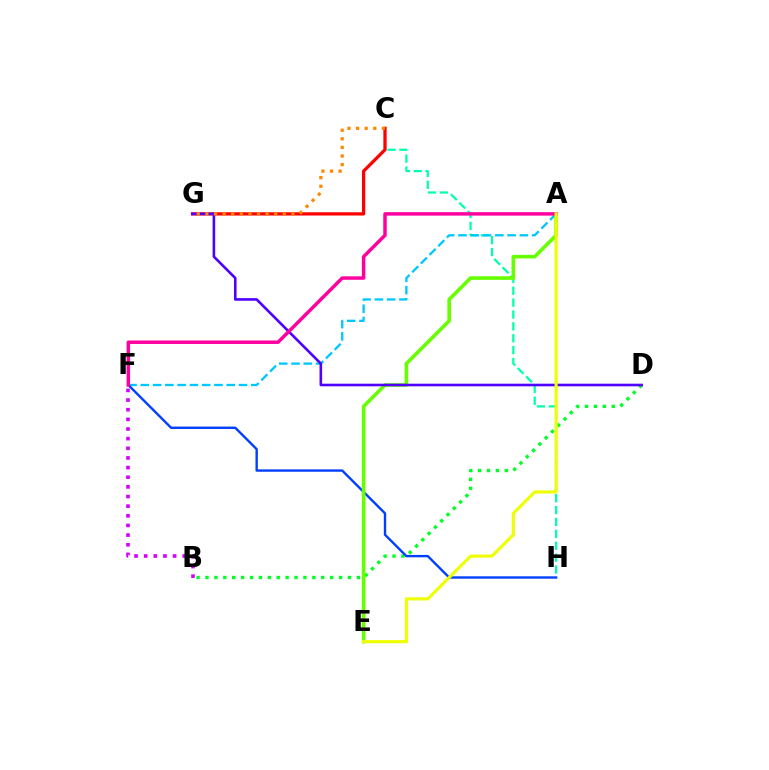{('C', 'H'): [{'color': '#00ffaf', 'line_style': 'dashed', 'thickness': 1.61}], ('A', 'F'): [{'color': '#00c7ff', 'line_style': 'dashed', 'thickness': 1.67}, {'color': '#ff00a0', 'line_style': 'solid', 'thickness': 2.49}], ('B', 'D'): [{'color': '#00ff27', 'line_style': 'dotted', 'thickness': 2.42}], ('C', 'G'): [{'color': '#ff0000', 'line_style': 'solid', 'thickness': 2.34}, {'color': '#ff8800', 'line_style': 'dotted', 'thickness': 2.34}], ('F', 'H'): [{'color': '#003fff', 'line_style': 'solid', 'thickness': 1.72}], ('A', 'E'): [{'color': '#66ff00', 'line_style': 'solid', 'thickness': 2.58}, {'color': '#eeff00', 'line_style': 'solid', 'thickness': 2.25}], ('B', 'F'): [{'color': '#d600ff', 'line_style': 'dotted', 'thickness': 2.62}], ('D', 'G'): [{'color': '#4f00ff', 'line_style': 'solid', 'thickness': 1.88}]}